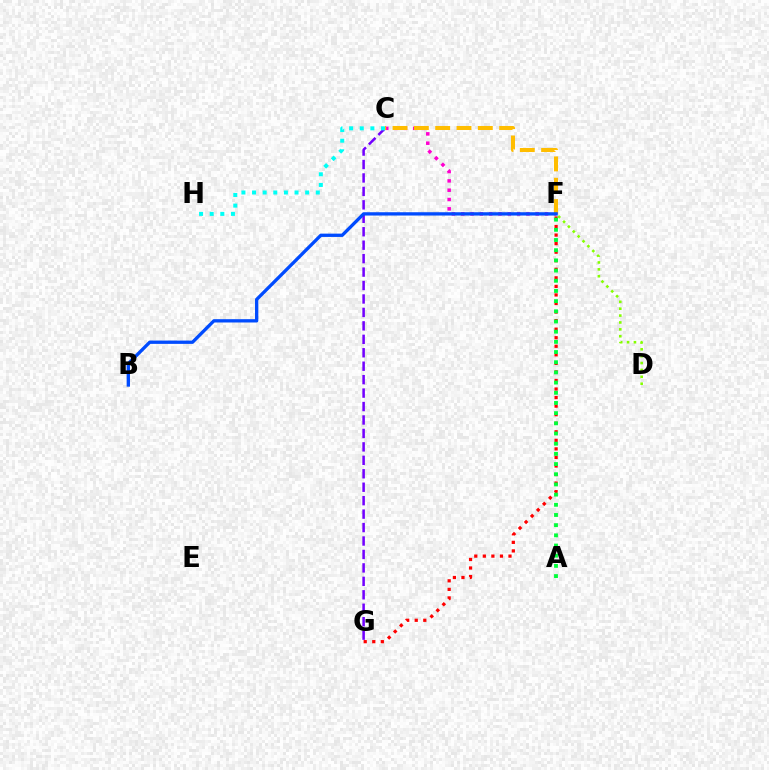{('F', 'G'): [{'color': '#ff0000', 'line_style': 'dotted', 'thickness': 2.32}], ('C', 'G'): [{'color': '#7200ff', 'line_style': 'dashed', 'thickness': 1.83}], ('D', 'F'): [{'color': '#84ff00', 'line_style': 'dotted', 'thickness': 1.87}], ('C', 'F'): [{'color': '#ff00cf', 'line_style': 'dotted', 'thickness': 2.53}, {'color': '#ffbd00', 'line_style': 'dashed', 'thickness': 2.9}], ('A', 'F'): [{'color': '#00ff39', 'line_style': 'dotted', 'thickness': 2.77}], ('B', 'F'): [{'color': '#004bff', 'line_style': 'solid', 'thickness': 2.38}], ('C', 'H'): [{'color': '#00fff6', 'line_style': 'dotted', 'thickness': 2.89}]}